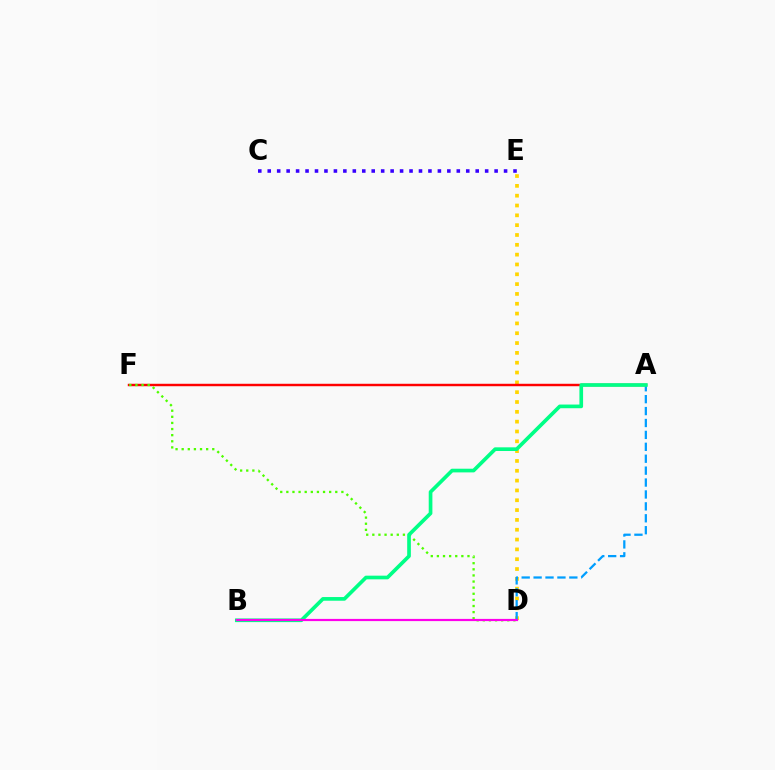{('D', 'E'): [{'color': '#ffd500', 'line_style': 'dotted', 'thickness': 2.67}], ('A', 'F'): [{'color': '#ff0000', 'line_style': 'solid', 'thickness': 1.76}], ('D', 'F'): [{'color': '#4fff00', 'line_style': 'dotted', 'thickness': 1.66}], ('A', 'D'): [{'color': '#009eff', 'line_style': 'dashed', 'thickness': 1.62}], ('A', 'B'): [{'color': '#00ff86', 'line_style': 'solid', 'thickness': 2.65}], ('C', 'E'): [{'color': '#3700ff', 'line_style': 'dotted', 'thickness': 2.57}], ('B', 'D'): [{'color': '#ff00ed', 'line_style': 'solid', 'thickness': 1.58}]}